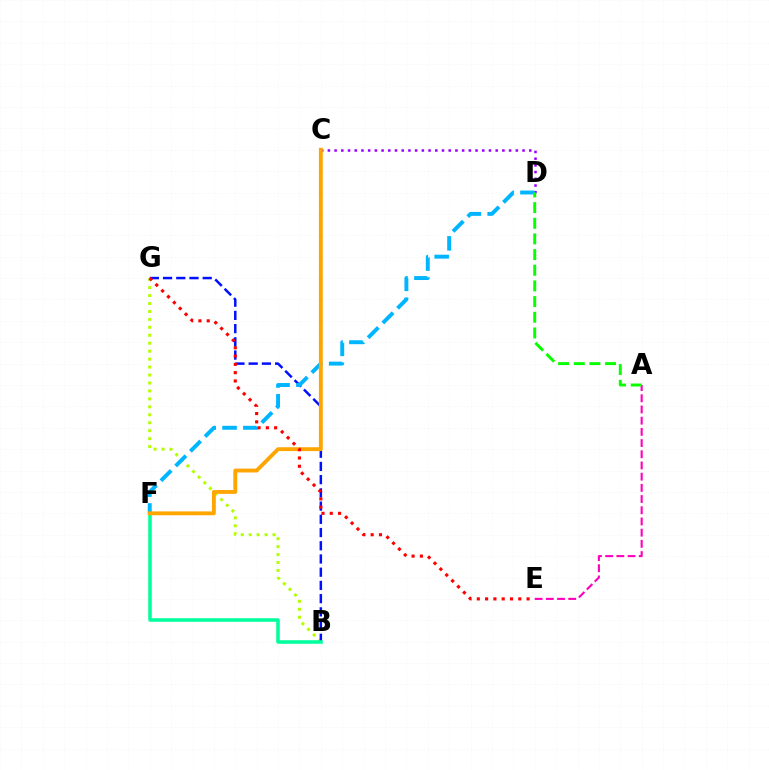{('B', 'G'): [{'color': '#b3ff00', 'line_style': 'dotted', 'thickness': 2.16}, {'color': '#0010ff', 'line_style': 'dashed', 'thickness': 1.8}], ('B', 'F'): [{'color': '#00ff9d', 'line_style': 'solid', 'thickness': 2.55}], ('A', 'E'): [{'color': '#ff00bd', 'line_style': 'dashed', 'thickness': 1.52}], ('C', 'D'): [{'color': '#9b00ff', 'line_style': 'dotted', 'thickness': 1.82}], ('D', 'F'): [{'color': '#00b5ff', 'line_style': 'dashed', 'thickness': 2.83}], ('A', 'D'): [{'color': '#08ff00', 'line_style': 'dashed', 'thickness': 2.13}], ('C', 'F'): [{'color': '#ffa500', 'line_style': 'solid', 'thickness': 2.77}], ('E', 'G'): [{'color': '#ff0000', 'line_style': 'dotted', 'thickness': 2.25}]}